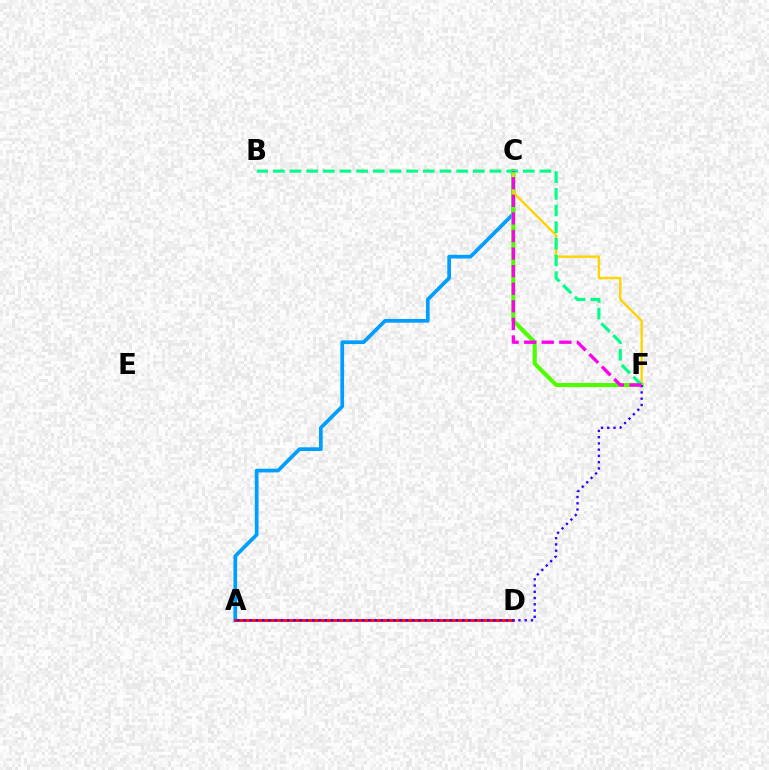{('A', 'C'): [{'color': '#009eff', 'line_style': 'solid', 'thickness': 2.67}], ('C', 'F'): [{'color': '#4fff00', 'line_style': 'solid', 'thickness': 2.96}, {'color': '#ffd500', 'line_style': 'solid', 'thickness': 1.73}, {'color': '#ff00ed', 'line_style': 'dashed', 'thickness': 2.39}], ('A', 'D'): [{'color': '#ff0000', 'line_style': 'solid', 'thickness': 1.96}], ('A', 'F'): [{'color': '#3700ff', 'line_style': 'dotted', 'thickness': 1.7}], ('B', 'F'): [{'color': '#00ff86', 'line_style': 'dashed', 'thickness': 2.26}]}